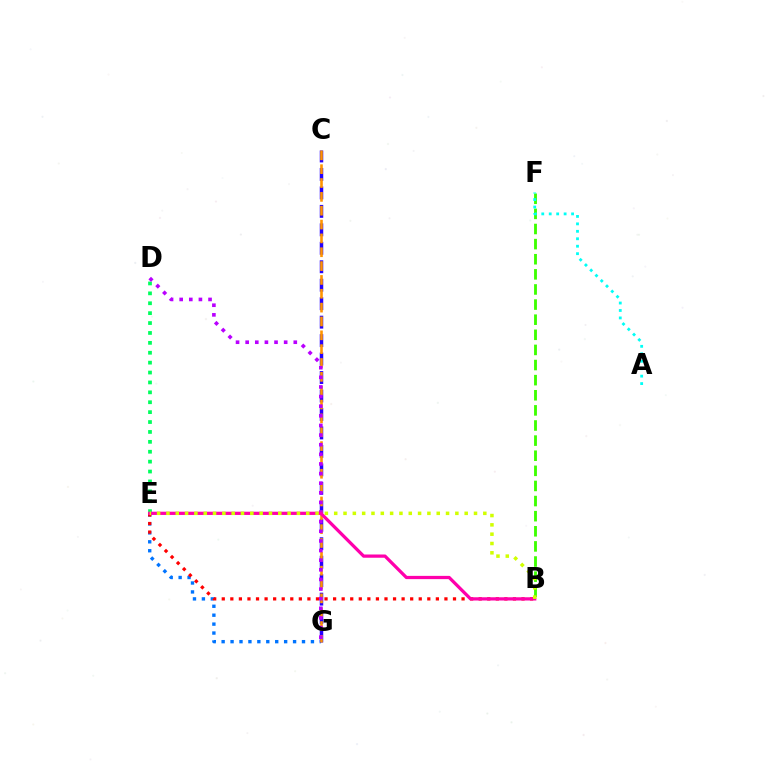{('B', 'F'): [{'color': '#3dff00', 'line_style': 'dashed', 'thickness': 2.05}], ('E', 'G'): [{'color': '#0074ff', 'line_style': 'dotted', 'thickness': 2.43}], ('B', 'E'): [{'color': '#ff0000', 'line_style': 'dotted', 'thickness': 2.33}, {'color': '#ff00ac', 'line_style': 'solid', 'thickness': 2.34}, {'color': '#d1ff00', 'line_style': 'dotted', 'thickness': 2.53}], ('D', 'E'): [{'color': '#00ff5c', 'line_style': 'dotted', 'thickness': 2.69}], ('A', 'F'): [{'color': '#00fff6', 'line_style': 'dotted', 'thickness': 2.02}], ('C', 'G'): [{'color': '#2500ff', 'line_style': 'dashed', 'thickness': 2.51}, {'color': '#ff9400', 'line_style': 'dashed', 'thickness': 1.88}], ('D', 'G'): [{'color': '#b900ff', 'line_style': 'dotted', 'thickness': 2.61}]}